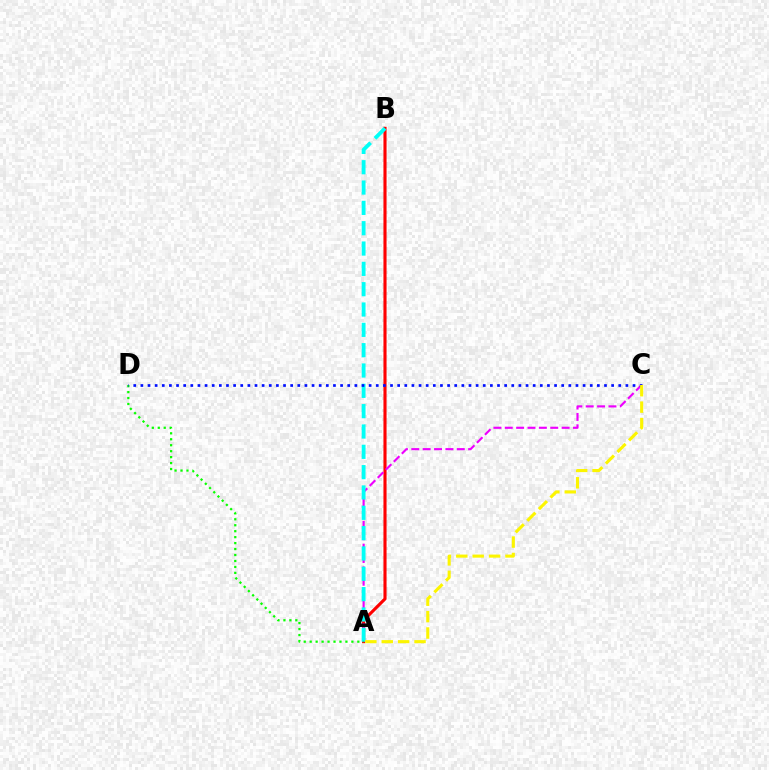{('A', 'B'): [{'color': '#ff0000', 'line_style': 'solid', 'thickness': 2.24}, {'color': '#00fff6', 'line_style': 'dashed', 'thickness': 2.76}], ('A', 'C'): [{'color': '#ee00ff', 'line_style': 'dashed', 'thickness': 1.54}, {'color': '#fcf500', 'line_style': 'dashed', 'thickness': 2.23}], ('A', 'D'): [{'color': '#08ff00', 'line_style': 'dotted', 'thickness': 1.62}], ('C', 'D'): [{'color': '#0010ff', 'line_style': 'dotted', 'thickness': 1.94}]}